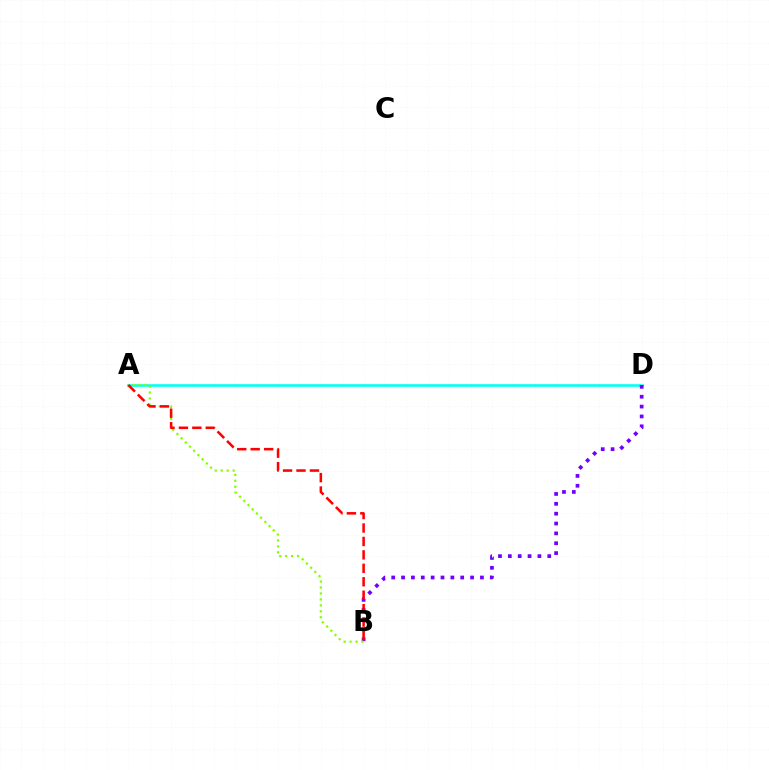{('A', 'D'): [{'color': '#00fff6', 'line_style': 'solid', 'thickness': 1.87}], ('B', 'D'): [{'color': '#7200ff', 'line_style': 'dotted', 'thickness': 2.68}], ('A', 'B'): [{'color': '#84ff00', 'line_style': 'dotted', 'thickness': 1.62}, {'color': '#ff0000', 'line_style': 'dashed', 'thickness': 1.83}]}